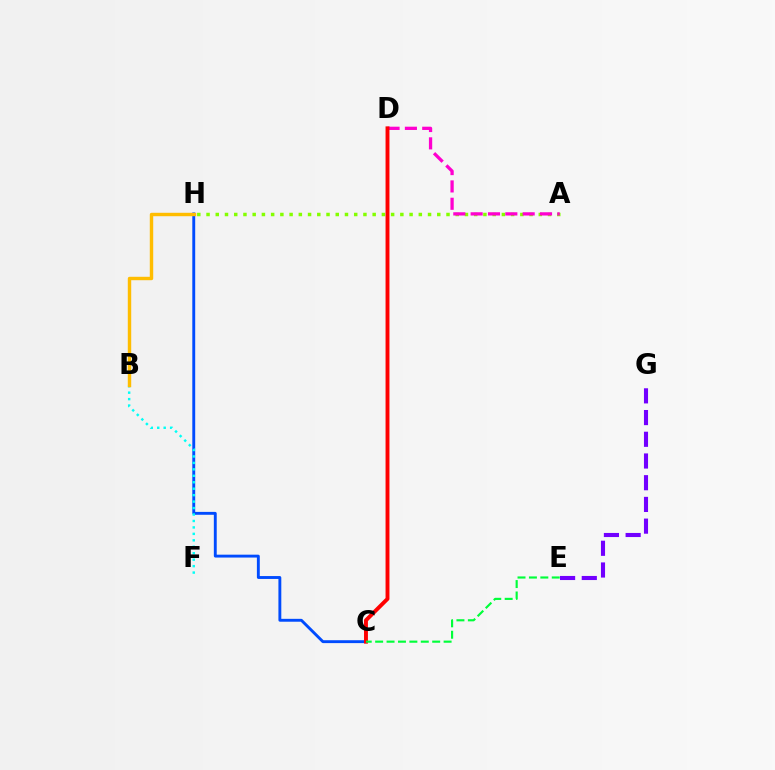{('C', 'H'): [{'color': '#004bff', 'line_style': 'solid', 'thickness': 2.08}], ('A', 'H'): [{'color': '#84ff00', 'line_style': 'dotted', 'thickness': 2.51}], ('A', 'D'): [{'color': '#ff00cf', 'line_style': 'dashed', 'thickness': 2.36}], ('B', 'F'): [{'color': '#00fff6', 'line_style': 'dotted', 'thickness': 1.75}], ('C', 'D'): [{'color': '#ff0000', 'line_style': 'solid', 'thickness': 2.81}], ('C', 'E'): [{'color': '#00ff39', 'line_style': 'dashed', 'thickness': 1.55}], ('E', 'G'): [{'color': '#7200ff', 'line_style': 'dashed', 'thickness': 2.95}], ('B', 'H'): [{'color': '#ffbd00', 'line_style': 'solid', 'thickness': 2.46}]}